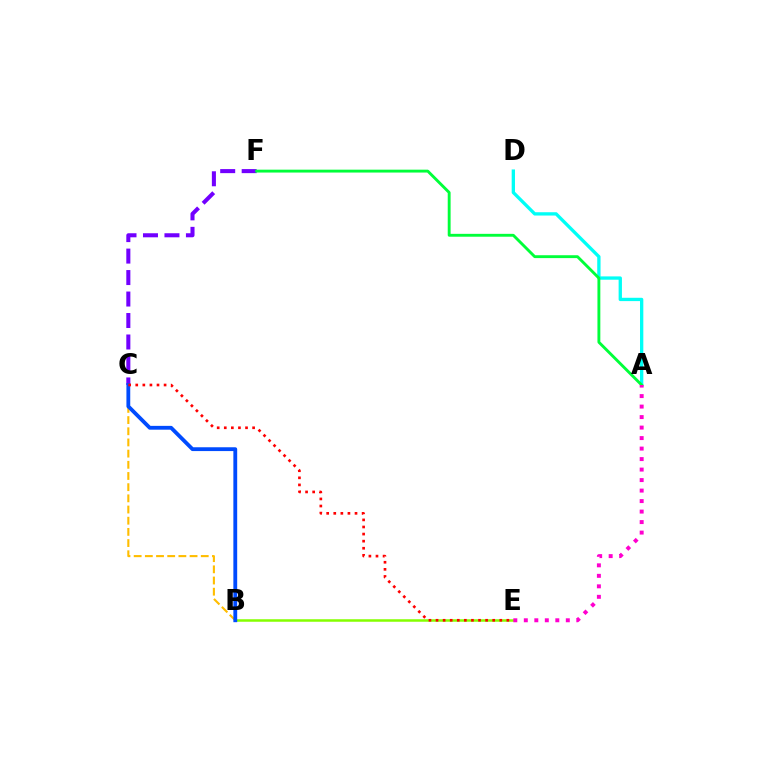{('A', 'D'): [{'color': '#00fff6', 'line_style': 'solid', 'thickness': 2.39}], ('B', 'C'): [{'color': '#ffbd00', 'line_style': 'dashed', 'thickness': 1.52}, {'color': '#004bff', 'line_style': 'solid', 'thickness': 2.75}], ('C', 'F'): [{'color': '#7200ff', 'line_style': 'dashed', 'thickness': 2.92}], ('A', 'F'): [{'color': '#00ff39', 'line_style': 'solid', 'thickness': 2.07}], ('B', 'E'): [{'color': '#84ff00', 'line_style': 'solid', 'thickness': 1.81}], ('C', 'E'): [{'color': '#ff0000', 'line_style': 'dotted', 'thickness': 1.92}], ('A', 'E'): [{'color': '#ff00cf', 'line_style': 'dotted', 'thickness': 2.85}]}